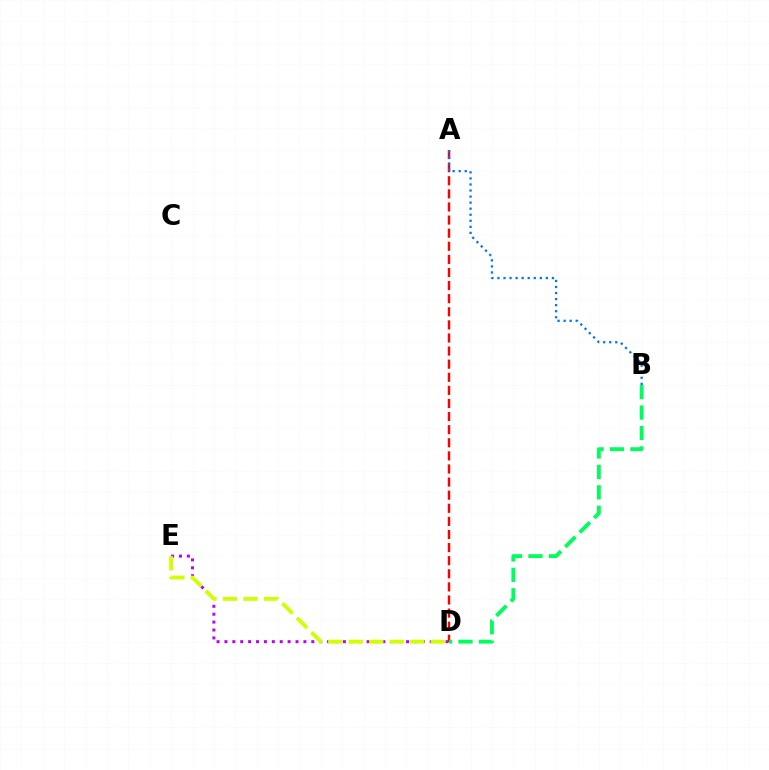{('D', 'E'): [{'color': '#b900ff', 'line_style': 'dotted', 'thickness': 2.15}, {'color': '#d1ff00', 'line_style': 'dashed', 'thickness': 2.78}], ('A', 'D'): [{'color': '#ff0000', 'line_style': 'dashed', 'thickness': 1.78}], ('A', 'B'): [{'color': '#0074ff', 'line_style': 'dotted', 'thickness': 1.64}], ('B', 'D'): [{'color': '#00ff5c', 'line_style': 'dashed', 'thickness': 2.78}]}